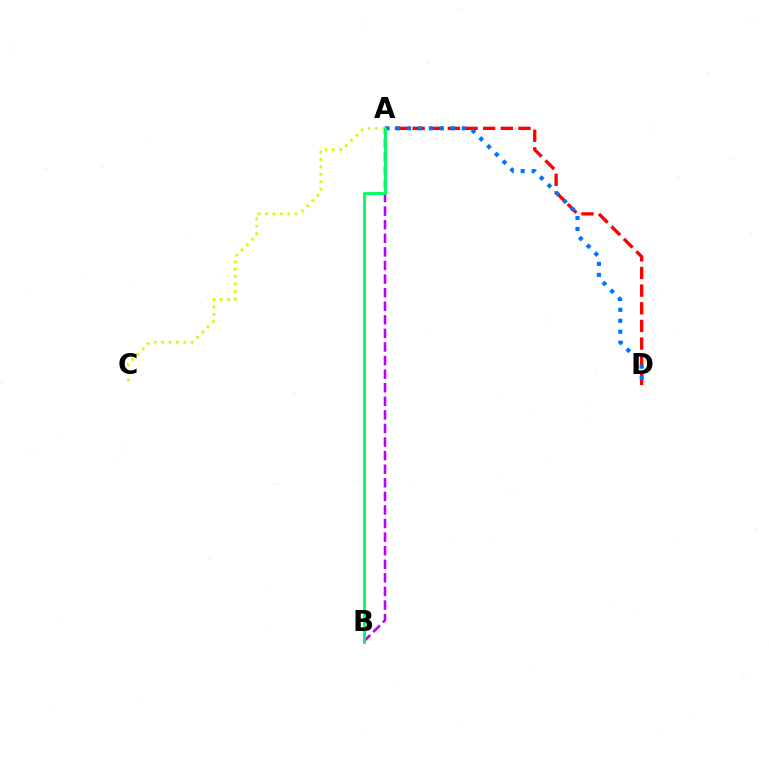{('A', 'D'): [{'color': '#ff0000', 'line_style': 'dashed', 'thickness': 2.4}, {'color': '#0074ff', 'line_style': 'dotted', 'thickness': 2.98}], ('A', 'B'): [{'color': '#b900ff', 'line_style': 'dashed', 'thickness': 1.85}, {'color': '#00ff5c', 'line_style': 'solid', 'thickness': 2.07}], ('A', 'C'): [{'color': '#d1ff00', 'line_style': 'dotted', 'thickness': 2.01}]}